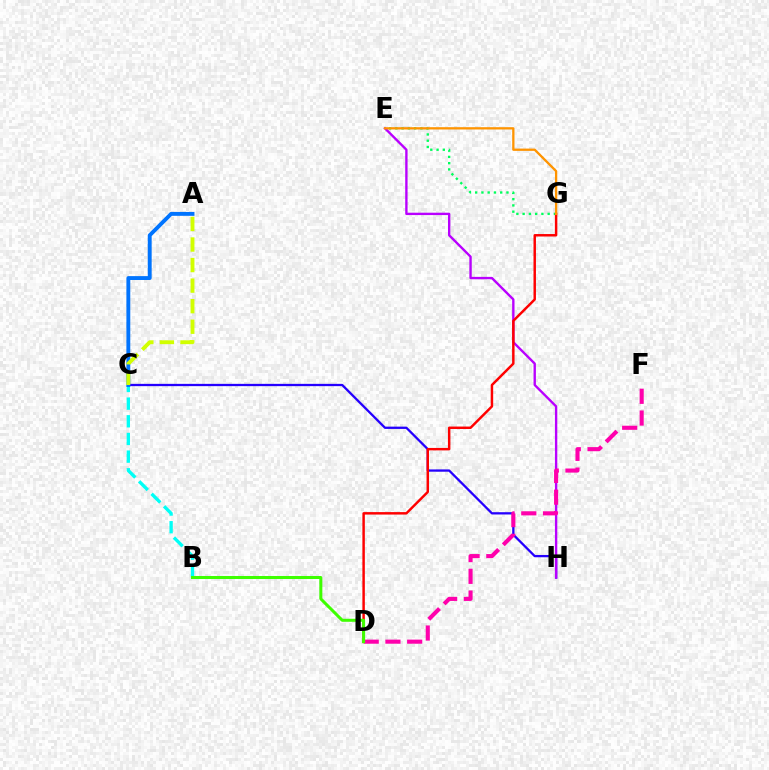{('E', 'G'): [{'color': '#00ff5c', 'line_style': 'dotted', 'thickness': 1.7}, {'color': '#ff9400', 'line_style': 'solid', 'thickness': 1.65}], ('C', 'H'): [{'color': '#2500ff', 'line_style': 'solid', 'thickness': 1.65}], ('E', 'H'): [{'color': '#b900ff', 'line_style': 'solid', 'thickness': 1.7}], ('B', 'C'): [{'color': '#00fff6', 'line_style': 'dashed', 'thickness': 2.4}], ('A', 'C'): [{'color': '#0074ff', 'line_style': 'solid', 'thickness': 2.79}, {'color': '#d1ff00', 'line_style': 'dashed', 'thickness': 2.79}], ('D', 'G'): [{'color': '#ff0000', 'line_style': 'solid', 'thickness': 1.77}], ('D', 'F'): [{'color': '#ff00ac', 'line_style': 'dashed', 'thickness': 2.95}], ('B', 'D'): [{'color': '#3dff00', 'line_style': 'solid', 'thickness': 2.17}]}